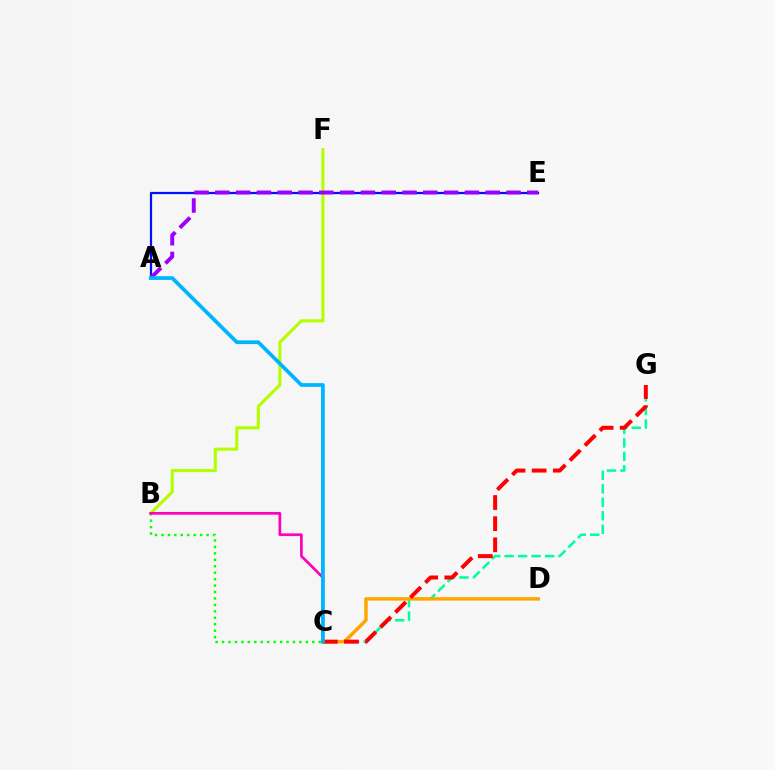{('C', 'G'): [{'color': '#00ff9d', 'line_style': 'dashed', 'thickness': 1.83}, {'color': '#ff0000', 'line_style': 'dashed', 'thickness': 2.87}], ('B', 'F'): [{'color': '#b3ff00', 'line_style': 'solid', 'thickness': 2.22}], ('C', 'D'): [{'color': '#ffa500', 'line_style': 'solid', 'thickness': 2.49}], ('A', 'E'): [{'color': '#0010ff', 'line_style': 'solid', 'thickness': 1.62}, {'color': '#9b00ff', 'line_style': 'dashed', 'thickness': 2.83}], ('B', 'C'): [{'color': '#08ff00', 'line_style': 'dotted', 'thickness': 1.75}, {'color': '#ff00bd', 'line_style': 'solid', 'thickness': 1.96}], ('A', 'C'): [{'color': '#00b5ff', 'line_style': 'solid', 'thickness': 2.7}]}